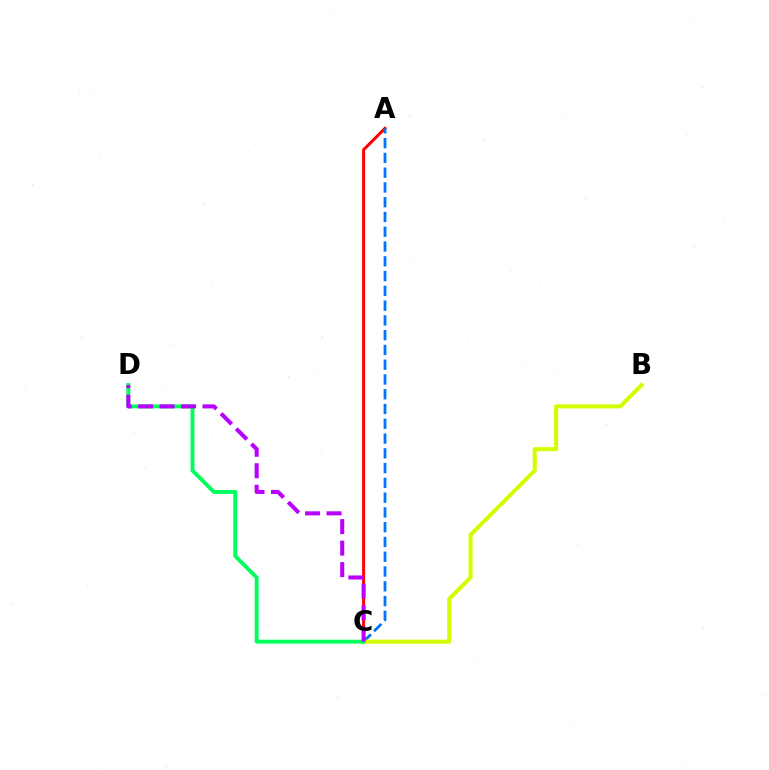{('A', 'C'): [{'color': '#ff0000', 'line_style': 'solid', 'thickness': 2.16}, {'color': '#0074ff', 'line_style': 'dashed', 'thickness': 2.01}], ('B', 'C'): [{'color': '#d1ff00', 'line_style': 'solid', 'thickness': 2.92}], ('C', 'D'): [{'color': '#00ff5c', 'line_style': 'solid', 'thickness': 2.8}, {'color': '#b900ff', 'line_style': 'dashed', 'thickness': 2.92}]}